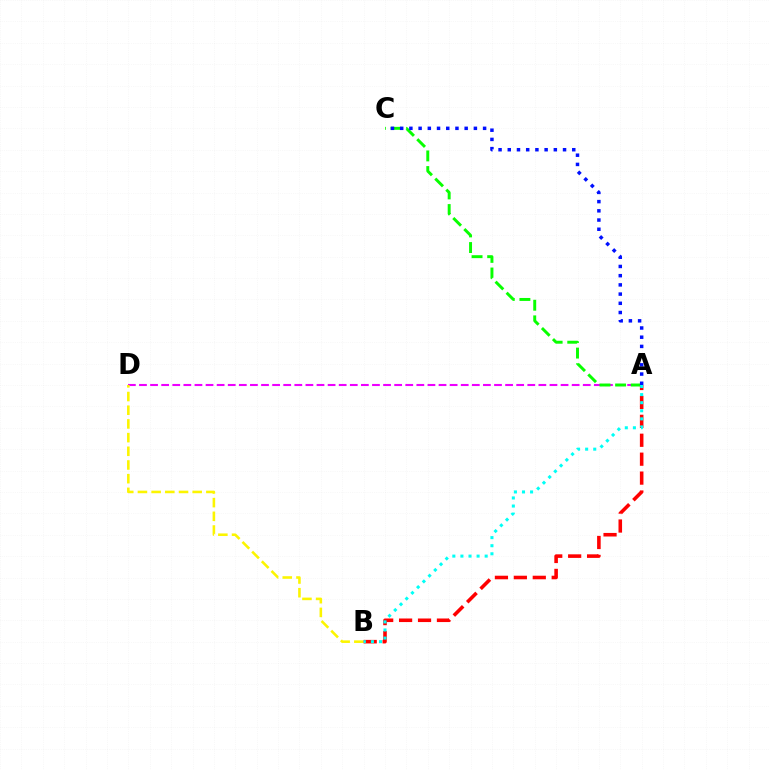{('A', 'D'): [{'color': '#ee00ff', 'line_style': 'dashed', 'thickness': 1.51}], ('B', 'D'): [{'color': '#fcf500', 'line_style': 'dashed', 'thickness': 1.86}], ('A', 'B'): [{'color': '#ff0000', 'line_style': 'dashed', 'thickness': 2.57}, {'color': '#00fff6', 'line_style': 'dotted', 'thickness': 2.2}], ('A', 'C'): [{'color': '#08ff00', 'line_style': 'dashed', 'thickness': 2.12}, {'color': '#0010ff', 'line_style': 'dotted', 'thickness': 2.5}]}